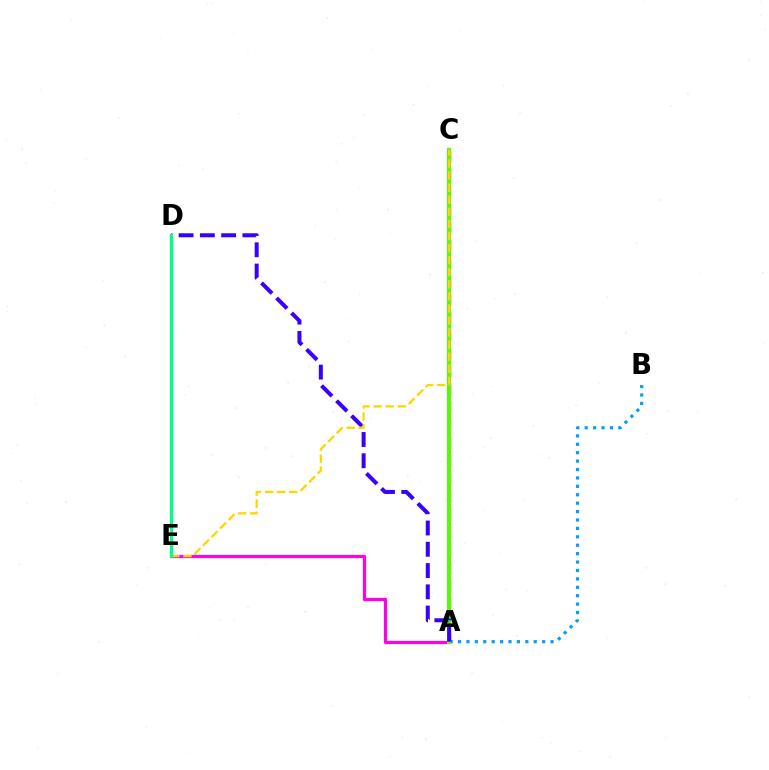{('A', 'B'): [{'color': '#009eff', 'line_style': 'dotted', 'thickness': 2.29}], ('A', 'C'): [{'color': '#ff0000', 'line_style': 'dashed', 'thickness': 2.43}, {'color': '#4fff00', 'line_style': 'solid', 'thickness': 2.9}], ('A', 'E'): [{'color': '#ff00ed', 'line_style': 'solid', 'thickness': 2.3}], ('A', 'D'): [{'color': '#3700ff', 'line_style': 'dashed', 'thickness': 2.89}], ('C', 'E'): [{'color': '#ffd500', 'line_style': 'dashed', 'thickness': 1.64}], ('D', 'E'): [{'color': '#00ff86', 'line_style': 'solid', 'thickness': 2.35}]}